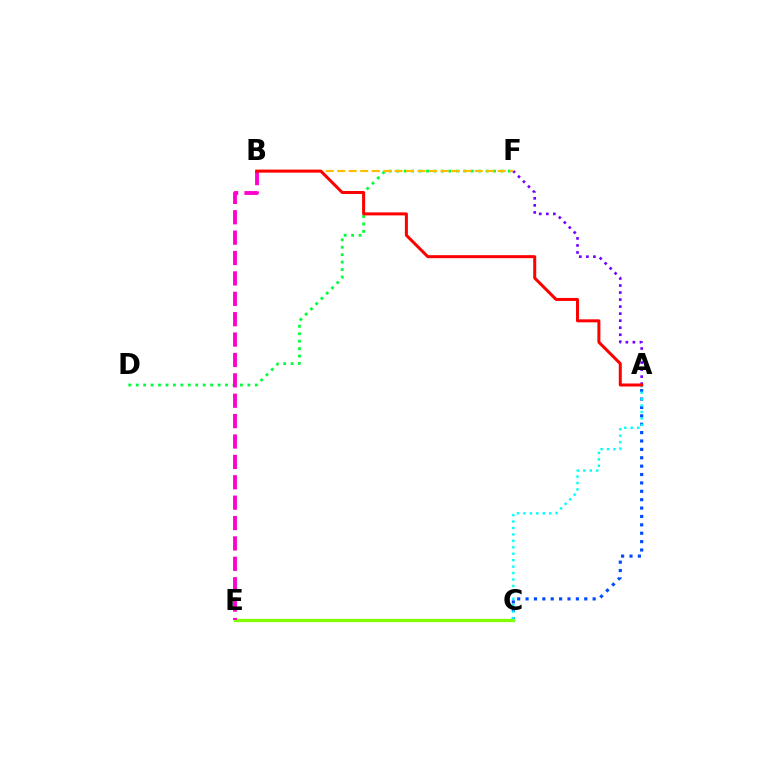{('D', 'F'): [{'color': '#00ff39', 'line_style': 'dotted', 'thickness': 2.02}], ('B', 'F'): [{'color': '#ffbd00', 'line_style': 'dashed', 'thickness': 1.56}], ('A', 'C'): [{'color': '#004bff', 'line_style': 'dotted', 'thickness': 2.28}, {'color': '#00fff6', 'line_style': 'dotted', 'thickness': 1.75}], ('C', 'E'): [{'color': '#84ff00', 'line_style': 'solid', 'thickness': 2.37}], ('B', 'E'): [{'color': '#ff00cf', 'line_style': 'dashed', 'thickness': 2.77}], ('A', 'F'): [{'color': '#7200ff', 'line_style': 'dotted', 'thickness': 1.91}], ('A', 'B'): [{'color': '#ff0000', 'line_style': 'solid', 'thickness': 2.17}]}